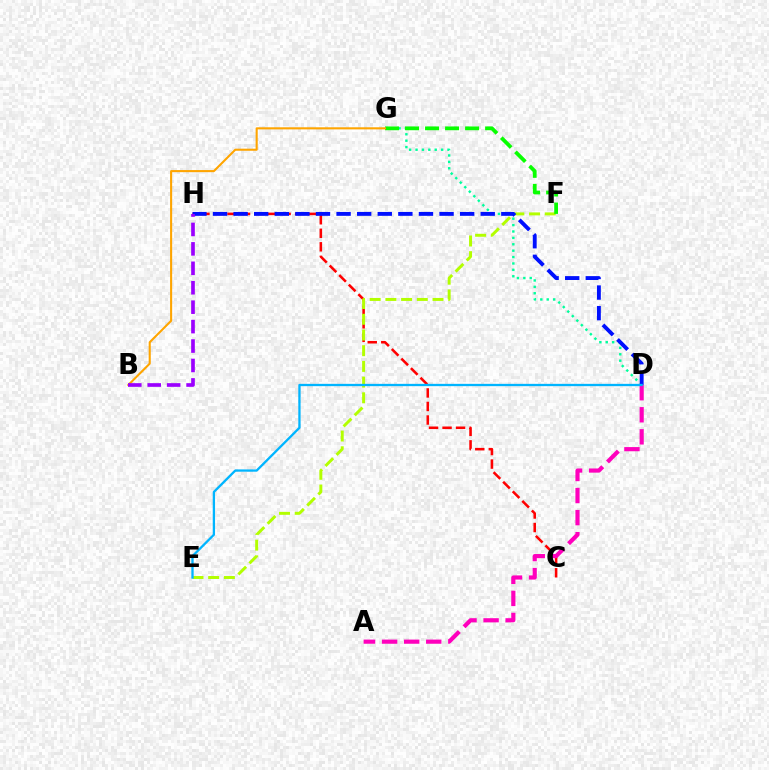{('C', 'H'): [{'color': '#ff0000', 'line_style': 'dashed', 'thickness': 1.84}], ('E', 'F'): [{'color': '#b3ff00', 'line_style': 'dashed', 'thickness': 2.13}], ('D', 'G'): [{'color': '#00ff9d', 'line_style': 'dotted', 'thickness': 1.74}], ('F', 'G'): [{'color': '#08ff00', 'line_style': 'dashed', 'thickness': 2.72}], ('A', 'D'): [{'color': '#ff00bd', 'line_style': 'dashed', 'thickness': 3.0}], ('D', 'H'): [{'color': '#0010ff', 'line_style': 'dashed', 'thickness': 2.8}], ('D', 'E'): [{'color': '#00b5ff', 'line_style': 'solid', 'thickness': 1.66}], ('B', 'G'): [{'color': '#ffa500', 'line_style': 'solid', 'thickness': 1.51}], ('B', 'H'): [{'color': '#9b00ff', 'line_style': 'dashed', 'thickness': 2.64}]}